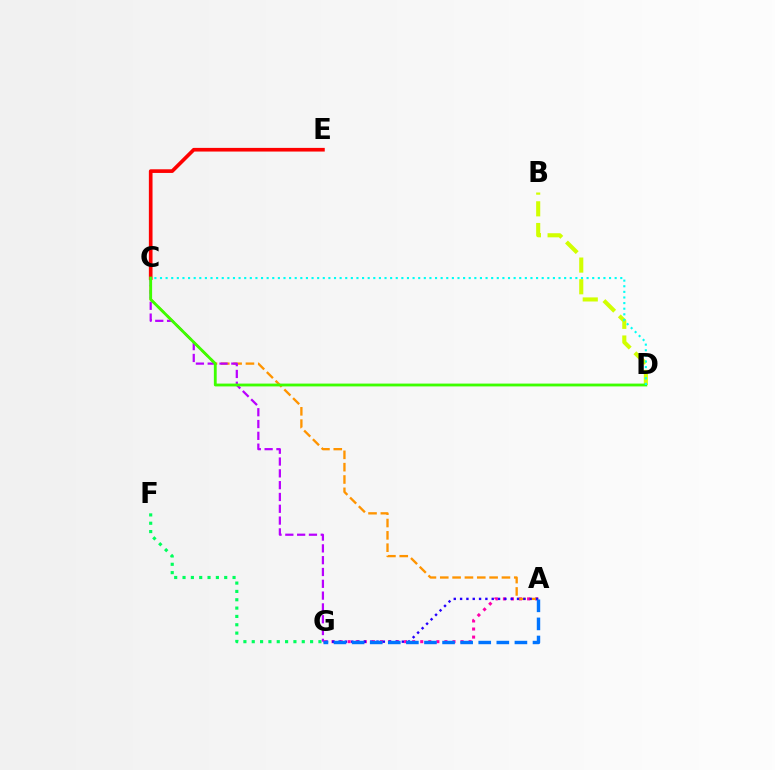{('A', 'G'): [{'color': '#ff00ac', 'line_style': 'dotted', 'thickness': 2.19}, {'color': '#2500ff', 'line_style': 'dotted', 'thickness': 1.72}, {'color': '#0074ff', 'line_style': 'dashed', 'thickness': 2.46}], ('A', 'C'): [{'color': '#ff9400', 'line_style': 'dashed', 'thickness': 1.68}], ('F', 'G'): [{'color': '#00ff5c', 'line_style': 'dotted', 'thickness': 2.26}], ('B', 'D'): [{'color': '#d1ff00', 'line_style': 'dashed', 'thickness': 2.95}], ('C', 'G'): [{'color': '#b900ff', 'line_style': 'dashed', 'thickness': 1.6}], ('C', 'E'): [{'color': '#ff0000', 'line_style': 'solid', 'thickness': 2.64}], ('C', 'D'): [{'color': '#3dff00', 'line_style': 'solid', 'thickness': 2.04}, {'color': '#00fff6', 'line_style': 'dotted', 'thickness': 1.53}]}